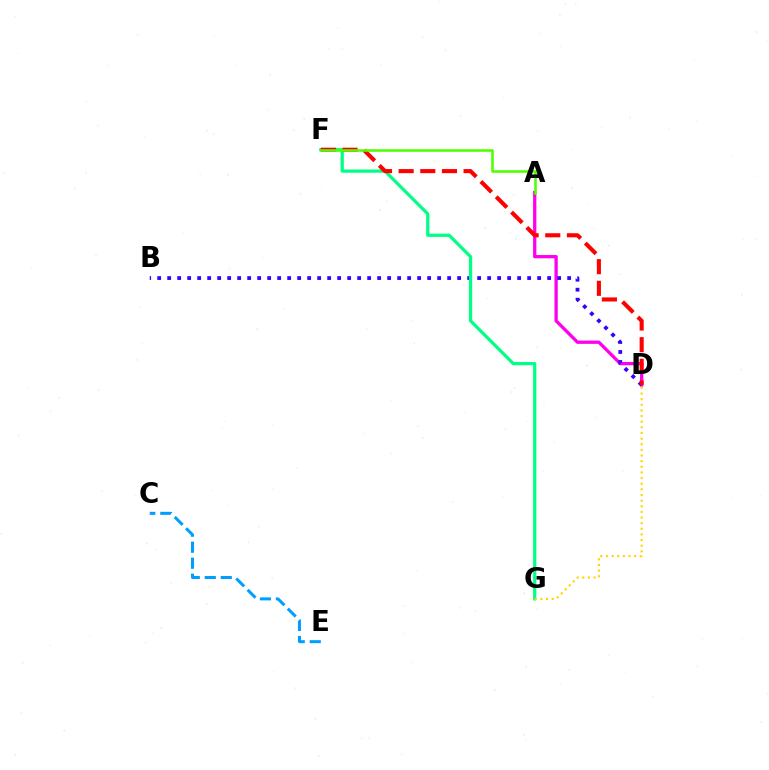{('A', 'D'): [{'color': '#ff00ed', 'line_style': 'solid', 'thickness': 2.37}], ('B', 'D'): [{'color': '#3700ff', 'line_style': 'dotted', 'thickness': 2.72}], ('F', 'G'): [{'color': '#00ff86', 'line_style': 'solid', 'thickness': 2.33}], ('D', 'F'): [{'color': '#ff0000', 'line_style': 'dashed', 'thickness': 2.94}], ('A', 'F'): [{'color': '#4fff00', 'line_style': 'solid', 'thickness': 1.85}], ('C', 'E'): [{'color': '#009eff', 'line_style': 'dashed', 'thickness': 2.18}], ('D', 'G'): [{'color': '#ffd500', 'line_style': 'dotted', 'thickness': 1.53}]}